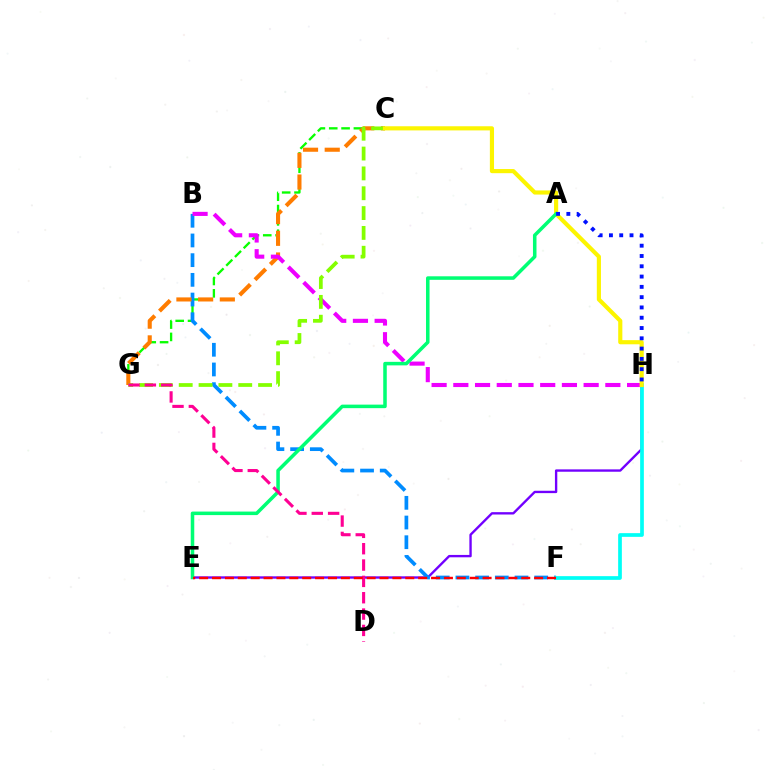{('C', 'G'): [{'color': '#08ff00', 'line_style': 'dashed', 'thickness': 1.68}, {'color': '#ff7c00', 'line_style': 'dashed', 'thickness': 2.95}, {'color': '#84ff00', 'line_style': 'dashed', 'thickness': 2.7}], ('E', 'H'): [{'color': '#7200ff', 'line_style': 'solid', 'thickness': 1.7}], ('B', 'F'): [{'color': '#008cff', 'line_style': 'dashed', 'thickness': 2.68}], ('F', 'H'): [{'color': '#00fff6', 'line_style': 'solid', 'thickness': 2.67}], ('B', 'H'): [{'color': '#ee00ff', 'line_style': 'dashed', 'thickness': 2.95}], ('C', 'H'): [{'color': '#fcf500', 'line_style': 'solid', 'thickness': 2.98}], ('A', 'E'): [{'color': '#00ff74', 'line_style': 'solid', 'thickness': 2.54}], ('D', 'G'): [{'color': '#ff0094', 'line_style': 'dashed', 'thickness': 2.22}], ('A', 'H'): [{'color': '#0010ff', 'line_style': 'dotted', 'thickness': 2.8}], ('E', 'F'): [{'color': '#ff0000', 'line_style': 'dashed', 'thickness': 1.75}]}